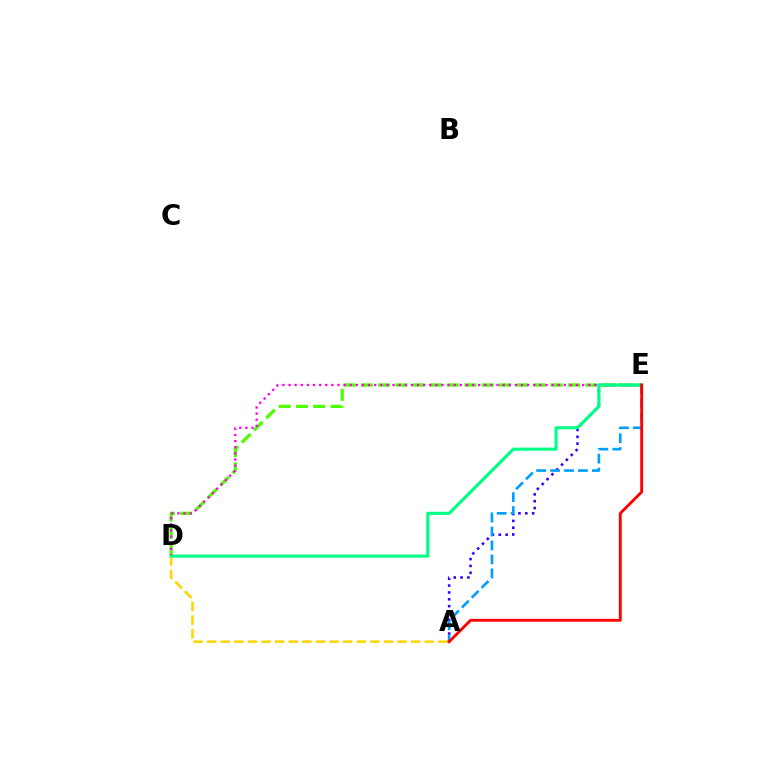{('A', 'D'): [{'color': '#ffd500', 'line_style': 'dashed', 'thickness': 1.85}], ('A', 'E'): [{'color': '#3700ff', 'line_style': 'dotted', 'thickness': 1.86}, {'color': '#009eff', 'line_style': 'dashed', 'thickness': 1.89}, {'color': '#ff0000', 'line_style': 'solid', 'thickness': 2.06}], ('D', 'E'): [{'color': '#4fff00', 'line_style': 'dashed', 'thickness': 2.35}, {'color': '#ff00ed', 'line_style': 'dotted', 'thickness': 1.66}, {'color': '#00ff86', 'line_style': 'solid', 'thickness': 2.23}]}